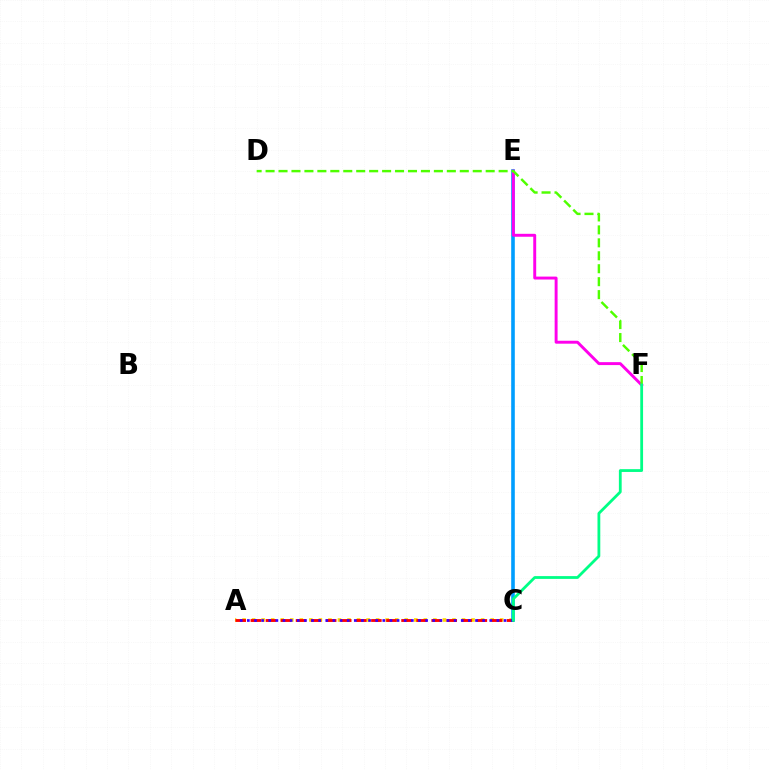{('A', 'C'): [{'color': '#ffd500', 'line_style': 'dotted', 'thickness': 2.59}, {'color': '#ff0000', 'line_style': 'dashed', 'thickness': 2.05}, {'color': '#3700ff', 'line_style': 'dotted', 'thickness': 1.94}], ('C', 'E'): [{'color': '#009eff', 'line_style': 'solid', 'thickness': 2.6}], ('E', 'F'): [{'color': '#ff00ed', 'line_style': 'solid', 'thickness': 2.11}], ('D', 'F'): [{'color': '#4fff00', 'line_style': 'dashed', 'thickness': 1.76}], ('C', 'F'): [{'color': '#00ff86', 'line_style': 'solid', 'thickness': 2.01}]}